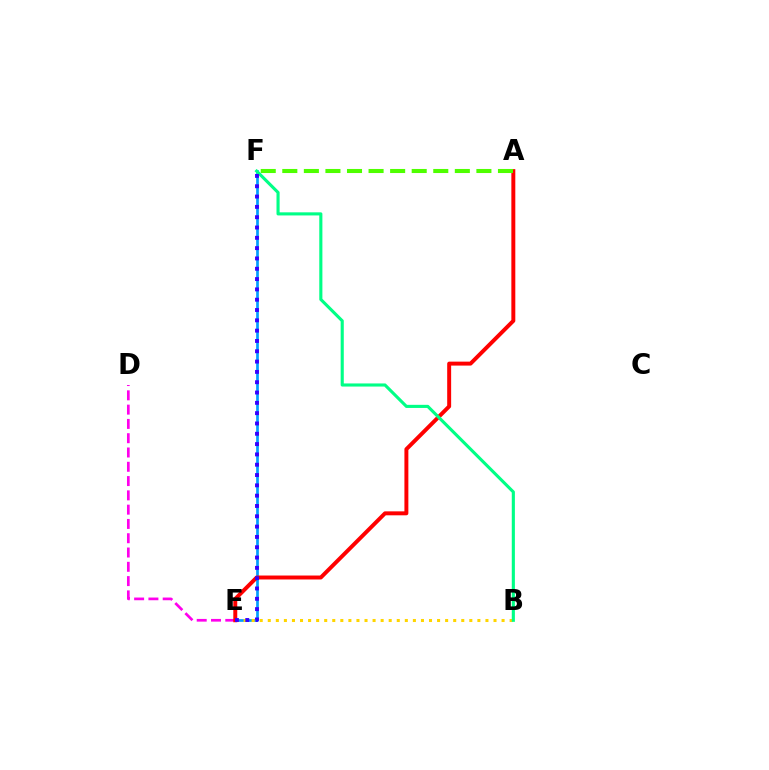{('E', 'F'): [{'color': '#009eff', 'line_style': 'solid', 'thickness': 1.94}, {'color': '#3700ff', 'line_style': 'dotted', 'thickness': 2.8}], ('D', 'E'): [{'color': '#ff00ed', 'line_style': 'dashed', 'thickness': 1.94}], ('B', 'E'): [{'color': '#ffd500', 'line_style': 'dotted', 'thickness': 2.19}], ('A', 'E'): [{'color': '#ff0000', 'line_style': 'solid', 'thickness': 2.84}], ('A', 'F'): [{'color': '#4fff00', 'line_style': 'dashed', 'thickness': 2.93}], ('B', 'F'): [{'color': '#00ff86', 'line_style': 'solid', 'thickness': 2.24}]}